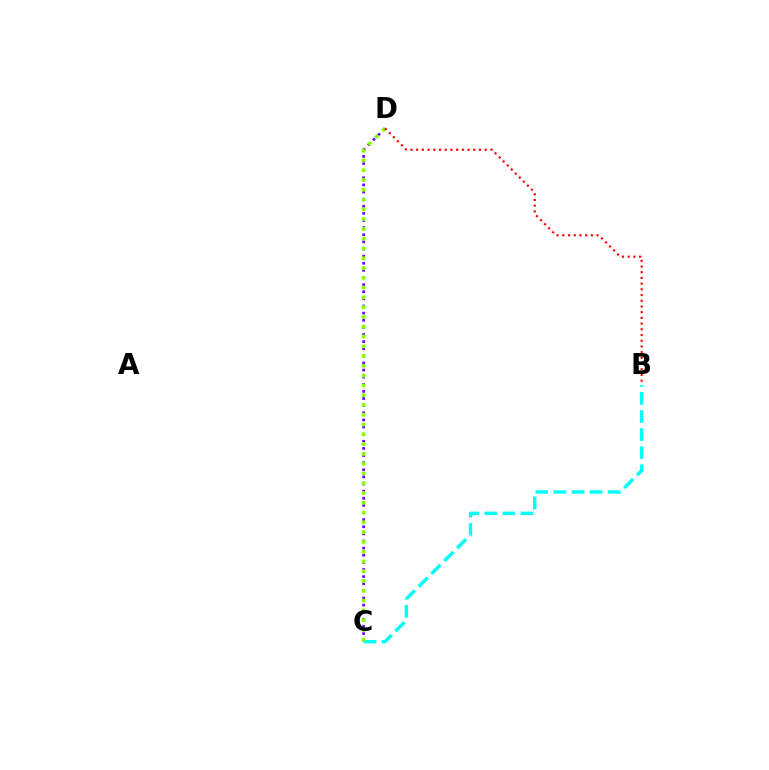{('C', 'D'): [{'color': '#7200ff', 'line_style': 'dotted', 'thickness': 1.93}, {'color': '#84ff00', 'line_style': 'dotted', 'thickness': 2.66}], ('B', 'C'): [{'color': '#00fff6', 'line_style': 'dashed', 'thickness': 2.46}], ('B', 'D'): [{'color': '#ff0000', 'line_style': 'dotted', 'thickness': 1.55}]}